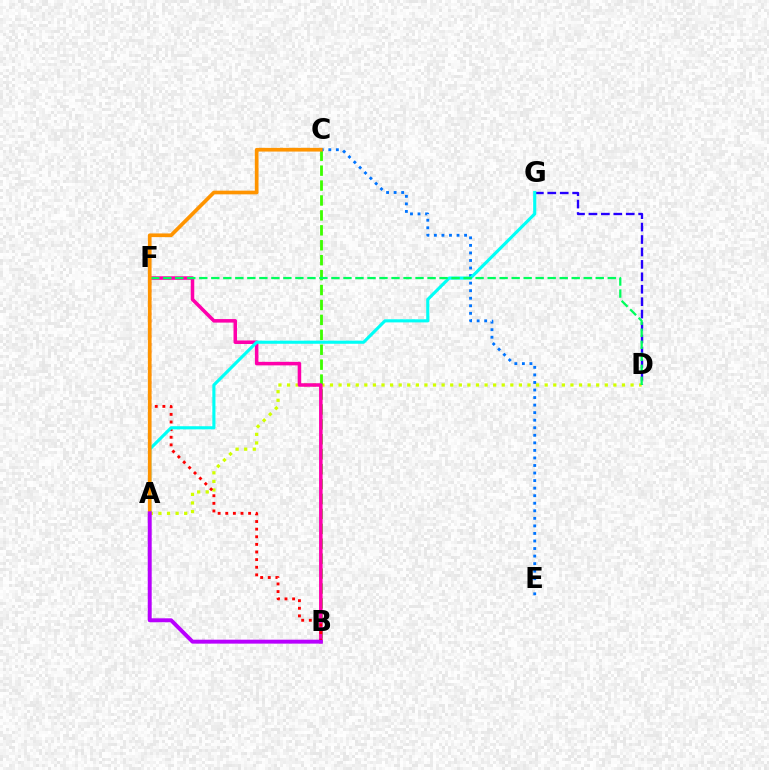{('A', 'D'): [{'color': '#d1ff00', 'line_style': 'dotted', 'thickness': 2.33}], ('B', 'C'): [{'color': '#3dff00', 'line_style': 'dashed', 'thickness': 2.03}], ('B', 'F'): [{'color': '#ff00ac', 'line_style': 'solid', 'thickness': 2.54}, {'color': '#ff0000', 'line_style': 'dotted', 'thickness': 2.07}], ('D', 'G'): [{'color': '#2500ff', 'line_style': 'dashed', 'thickness': 1.69}], ('C', 'E'): [{'color': '#0074ff', 'line_style': 'dotted', 'thickness': 2.05}], ('A', 'G'): [{'color': '#00fff6', 'line_style': 'solid', 'thickness': 2.24}], ('D', 'F'): [{'color': '#00ff5c', 'line_style': 'dashed', 'thickness': 1.63}], ('A', 'C'): [{'color': '#ff9400', 'line_style': 'solid', 'thickness': 2.66}], ('A', 'B'): [{'color': '#b900ff', 'line_style': 'solid', 'thickness': 2.84}]}